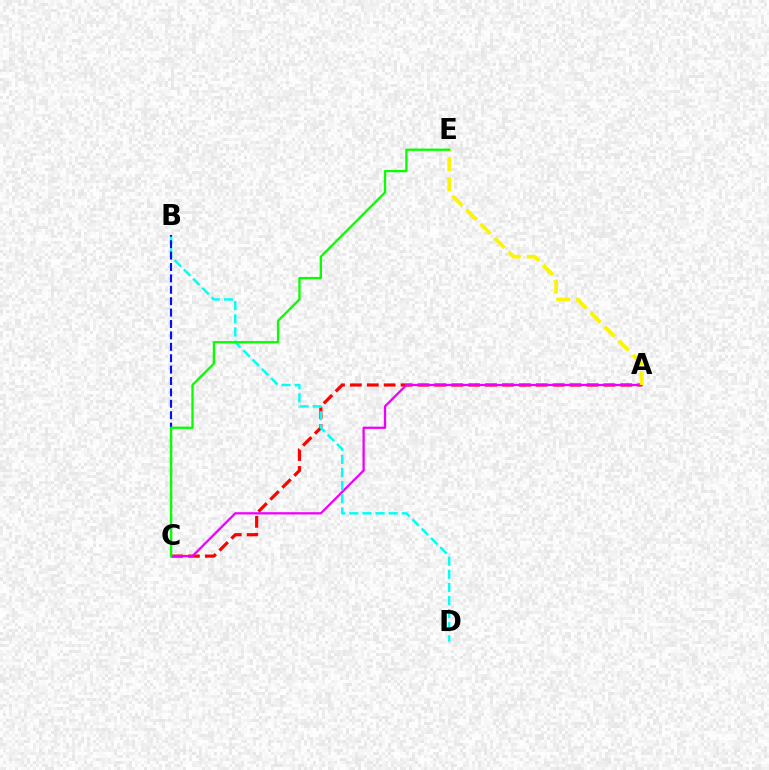{('A', 'C'): [{'color': '#ff0000', 'line_style': 'dashed', 'thickness': 2.3}, {'color': '#ee00ff', 'line_style': 'solid', 'thickness': 1.64}], ('B', 'D'): [{'color': '#00fff6', 'line_style': 'dashed', 'thickness': 1.78}], ('B', 'C'): [{'color': '#0010ff', 'line_style': 'dashed', 'thickness': 1.55}], ('A', 'E'): [{'color': '#fcf500', 'line_style': 'dashed', 'thickness': 2.7}], ('C', 'E'): [{'color': '#08ff00', 'line_style': 'solid', 'thickness': 1.66}]}